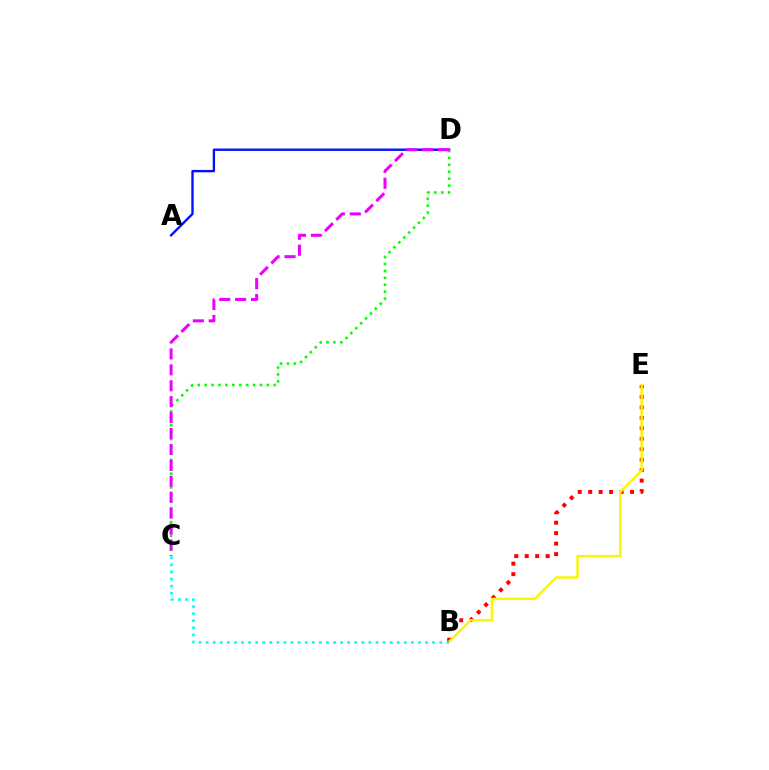{('A', 'D'): [{'color': '#0010ff', 'line_style': 'solid', 'thickness': 1.7}], ('B', 'E'): [{'color': '#ff0000', 'line_style': 'dotted', 'thickness': 2.84}, {'color': '#fcf500', 'line_style': 'solid', 'thickness': 1.74}], ('C', 'D'): [{'color': '#08ff00', 'line_style': 'dotted', 'thickness': 1.88}, {'color': '#ee00ff', 'line_style': 'dashed', 'thickness': 2.16}], ('B', 'C'): [{'color': '#00fff6', 'line_style': 'dotted', 'thickness': 1.92}]}